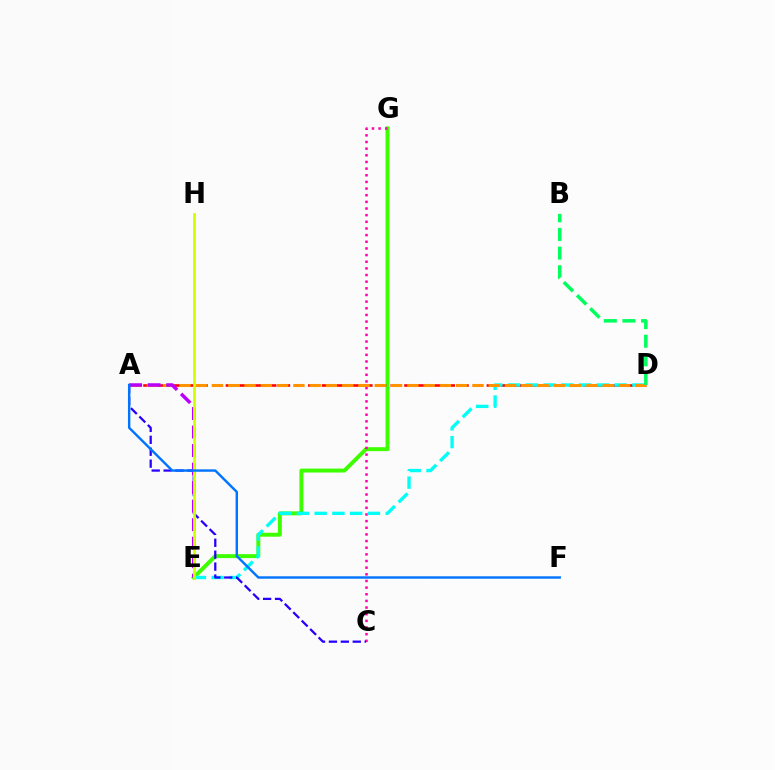{('E', 'G'): [{'color': '#3dff00', 'line_style': 'solid', 'thickness': 2.83}], ('C', 'G'): [{'color': '#ff00ac', 'line_style': 'dotted', 'thickness': 1.81}], ('A', 'D'): [{'color': '#ff0000', 'line_style': 'dashed', 'thickness': 1.87}, {'color': '#ff9400', 'line_style': 'dashed', 'thickness': 2.21}], ('D', 'E'): [{'color': '#00fff6', 'line_style': 'dashed', 'thickness': 2.41}], ('A', 'C'): [{'color': '#2500ff', 'line_style': 'dashed', 'thickness': 1.62}], ('A', 'E'): [{'color': '#b900ff', 'line_style': 'dashed', 'thickness': 2.52}], ('B', 'D'): [{'color': '#00ff5c', 'line_style': 'dashed', 'thickness': 2.53}], ('E', 'H'): [{'color': '#d1ff00', 'line_style': 'solid', 'thickness': 1.96}], ('A', 'F'): [{'color': '#0074ff', 'line_style': 'solid', 'thickness': 1.74}]}